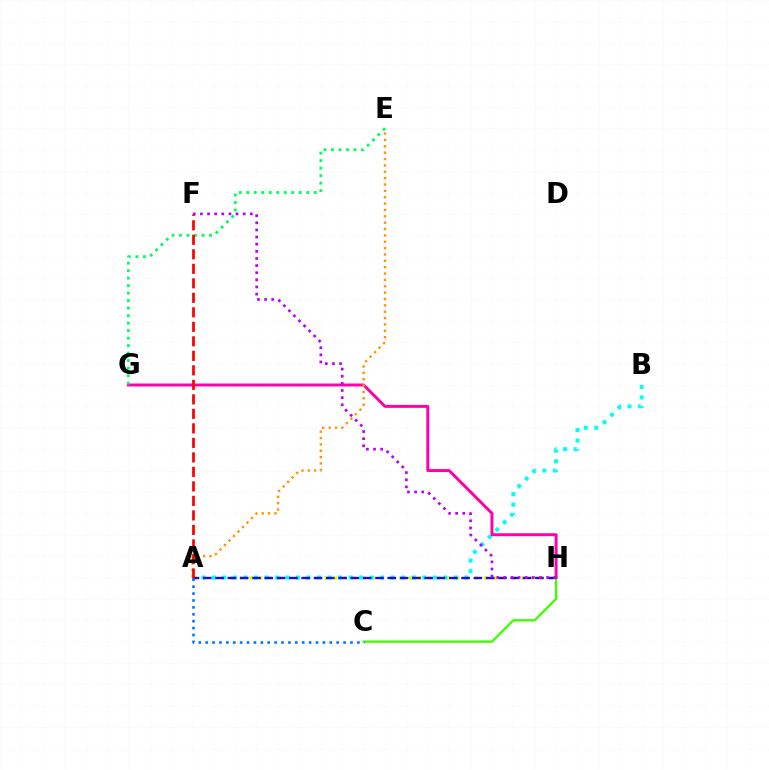{('A', 'H'): [{'color': '#d1ff00', 'line_style': 'dotted', 'thickness': 2.55}, {'color': '#2500ff', 'line_style': 'dashed', 'thickness': 1.67}], ('C', 'H'): [{'color': '#3dff00', 'line_style': 'solid', 'thickness': 1.66}], ('A', 'B'): [{'color': '#00fff6', 'line_style': 'dotted', 'thickness': 2.86}], ('G', 'H'): [{'color': '#ff00ac', 'line_style': 'solid', 'thickness': 2.13}], ('A', 'E'): [{'color': '#ff9400', 'line_style': 'dotted', 'thickness': 1.73}], ('E', 'G'): [{'color': '#00ff5c', 'line_style': 'dotted', 'thickness': 2.04}], ('F', 'H'): [{'color': '#b900ff', 'line_style': 'dotted', 'thickness': 1.94}], ('A', 'F'): [{'color': '#ff0000', 'line_style': 'dashed', 'thickness': 1.97}], ('A', 'C'): [{'color': '#0074ff', 'line_style': 'dotted', 'thickness': 1.87}]}